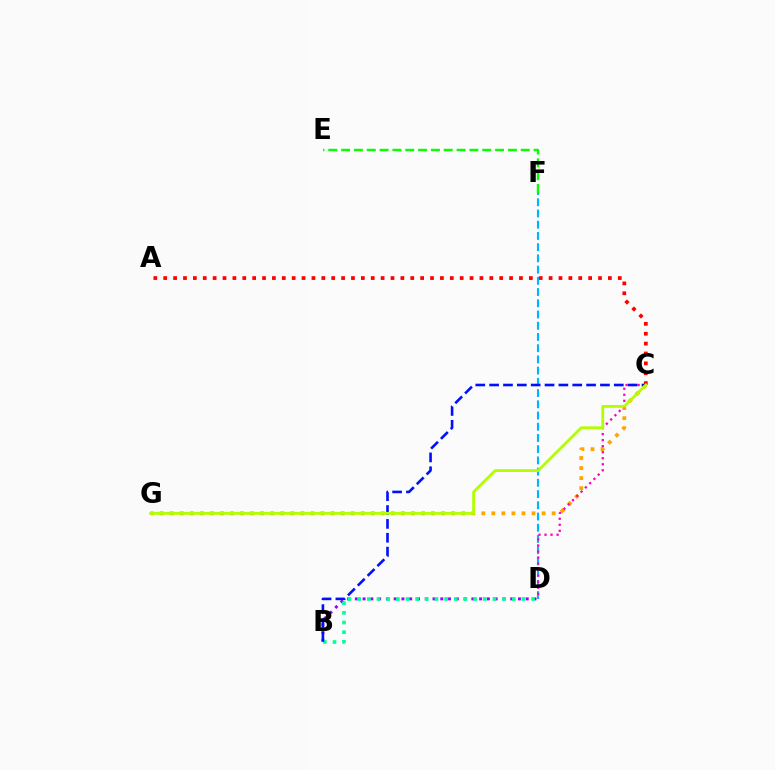{('B', 'D'): [{'color': '#9b00ff', 'line_style': 'dotted', 'thickness': 2.11}, {'color': '#00ff9d', 'line_style': 'dotted', 'thickness': 2.63}], ('A', 'C'): [{'color': '#ff0000', 'line_style': 'dotted', 'thickness': 2.68}], ('E', 'F'): [{'color': '#08ff00', 'line_style': 'dashed', 'thickness': 1.74}], ('D', 'F'): [{'color': '#00b5ff', 'line_style': 'dashed', 'thickness': 1.52}], ('C', 'G'): [{'color': '#ffa500', 'line_style': 'dotted', 'thickness': 2.73}, {'color': '#b3ff00', 'line_style': 'solid', 'thickness': 2.03}], ('C', 'D'): [{'color': '#ff00bd', 'line_style': 'dotted', 'thickness': 1.64}], ('B', 'C'): [{'color': '#0010ff', 'line_style': 'dashed', 'thickness': 1.88}]}